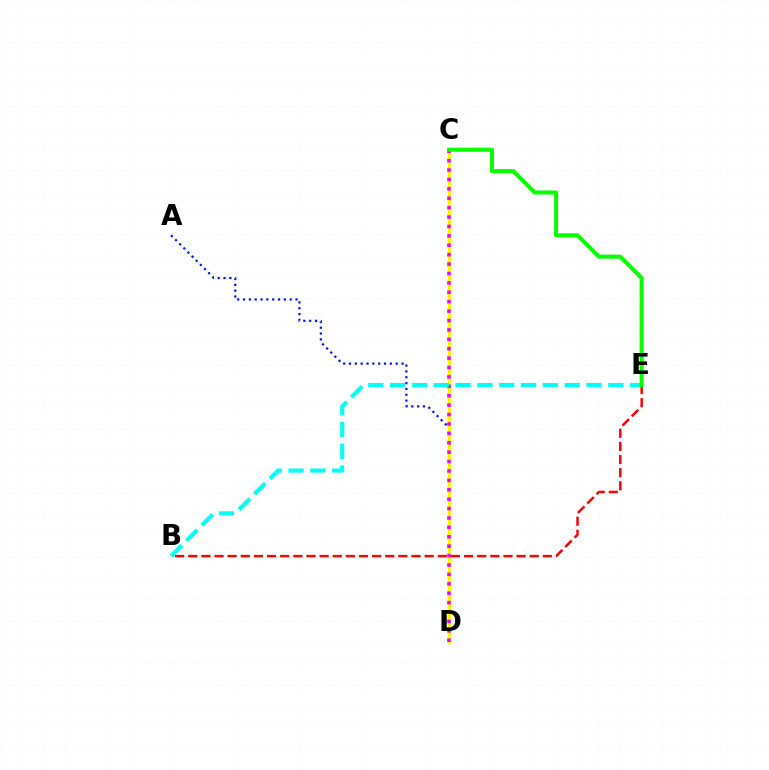{('A', 'D'): [{'color': '#0010ff', 'line_style': 'dotted', 'thickness': 1.59}], ('C', 'D'): [{'color': '#fcf500', 'line_style': 'solid', 'thickness': 2.51}, {'color': '#ee00ff', 'line_style': 'dotted', 'thickness': 2.55}], ('B', 'E'): [{'color': '#ff0000', 'line_style': 'dashed', 'thickness': 1.78}, {'color': '#00fff6', 'line_style': 'dashed', 'thickness': 2.96}], ('C', 'E'): [{'color': '#08ff00', 'line_style': 'solid', 'thickness': 2.91}]}